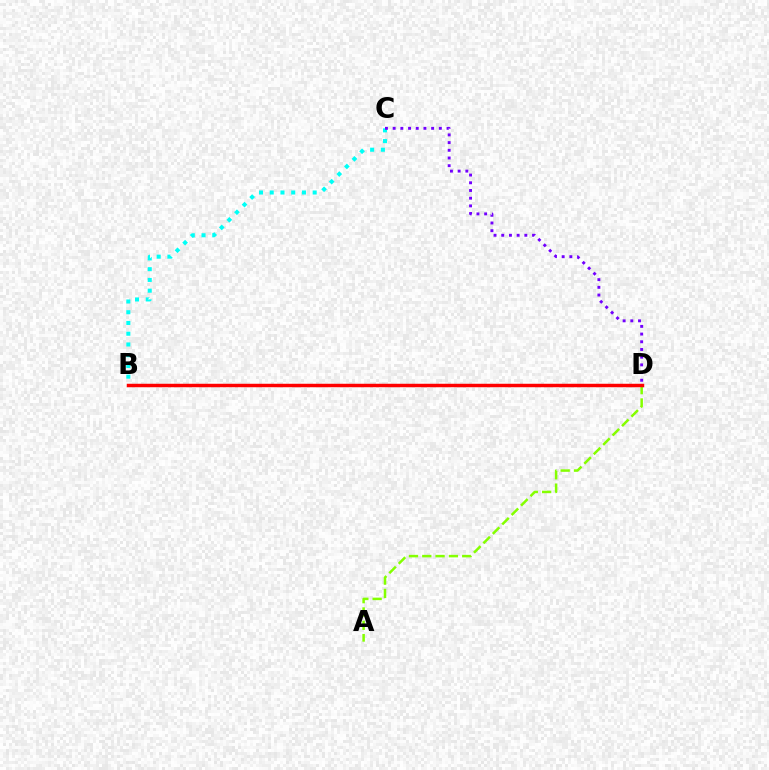{('A', 'D'): [{'color': '#84ff00', 'line_style': 'dashed', 'thickness': 1.81}], ('B', 'D'): [{'color': '#ff0000', 'line_style': 'solid', 'thickness': 2.49}], ('B', 'C'): [{'color': '#00fff6', 'line_style': 'dotted', 'thickness': 2.92}], ('C', 'D'): [{'color': '#7200ff', 'line_style': 'dotted', 'thickness': 2.09}]}